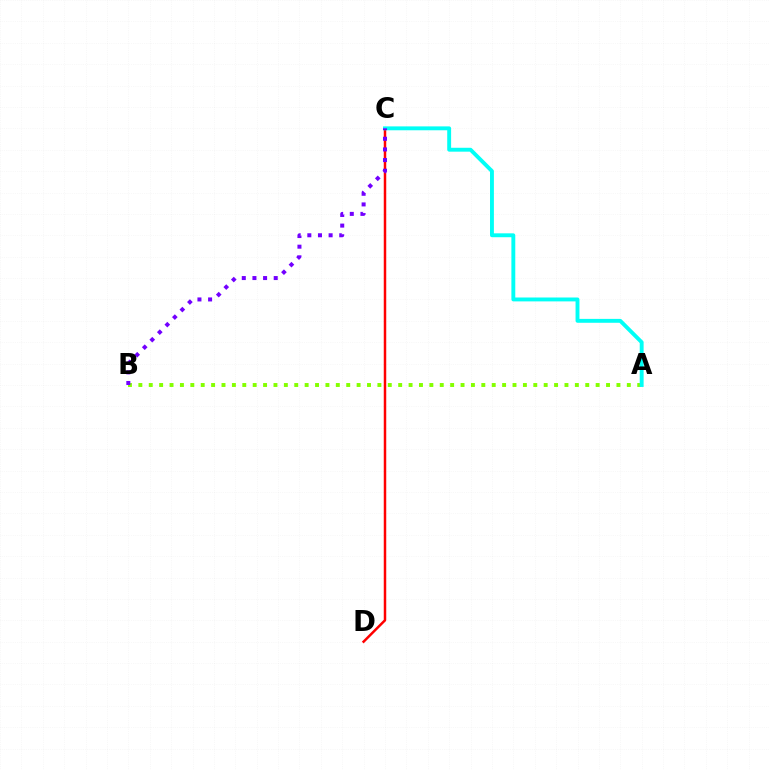{('C', 'D'): [{'color': '#ff0000', 'line_style': 'solid', 'thickness': 1.79}], ('A', 'B'): [{'color': '#84ff00', 'line_style': 'dotted', 'thickness': 2.82}], ('A', 'C'): [{'color': '#00fff6', 'line_style': 'solid', 'thickness': 2.8}], ('B', 'C'): [{'color': '#7200ff', 'line_style': 'dotted', 'thickness': 2.89}]}